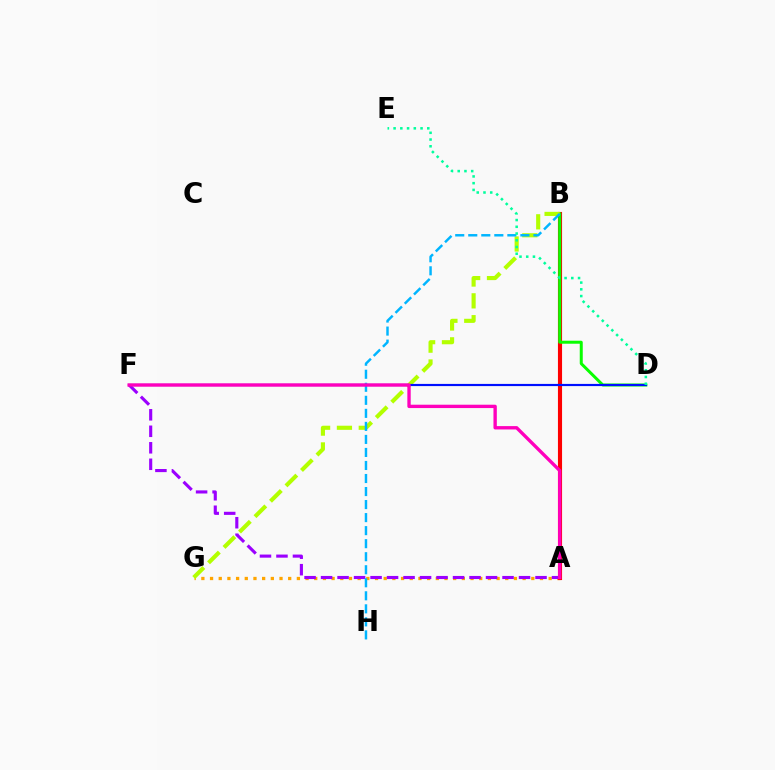{('A', 'G'): [{'color': '#ffa500', 'line_style': 'dotted', 'thickness': 2.36}], ('A', 'B'): [{'color': '#ff0000', 'line_style': 'solid', 'thickness': 2.96}], ('B', 'D'): [{'color': '#08ff00', 'line_style': 'solid', 'thickness': 2.16}], ('A', 'F'): [{'color': '#9b00ff', 'line_style': 'dashed', 'thickness': 2.24}, {'color': '#ff00bd', 'line_style': 'solid', 'thickness': 2.42}], ('B', 'G'): [{'color': '#b3ff00', 'line_style': 'dashed', 'thickness': 2.97}], ('B', 'H'): [{'color': '#00b5ff', 'line_style': 'dashed', 'thickness': 1.77}], ('D', 'F'): [{'color': '#0010ff', 'line_style': 'solid', 'thickness': 1.56}], ('D', 'E'): [{'color': '#00ff9d', 'line_style': 'dotted', 'thickness': 1.83}]}